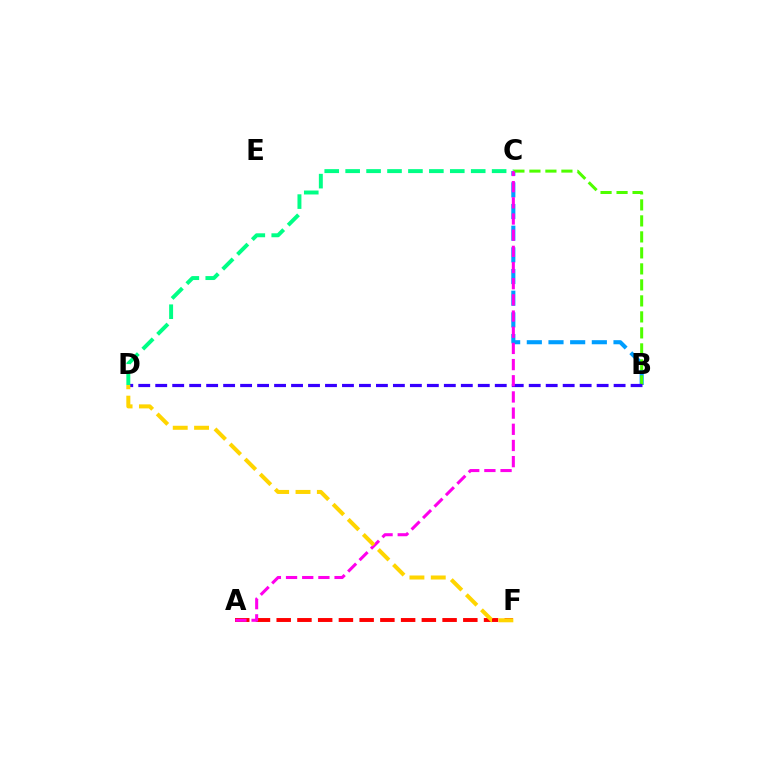{('B', 'C'): [{'color': '#009eff', 'line_style': 'dashed', 'thickness': 2.94}, {'color': '#4fff00', 'line_style': 'dashed', 'thickness': 2.17}], ('B', 'D'): [{'color': '#3700ff', 'line_style': 'dashed', 'thickness': 2.31}], ('C', 'D'): [{'color': '#00ff86', 'line_style': 'dashed', 'thickness': 2.84}], ('A', 'F'): [{'color': '#ff0000', 'line_style': 'dashed', 'thickness': 2.82}], ('A', 'C'): [{'color': '#ff00ed', 'line_style': 'dashed', 'thickness': 2.2}], ('D', 'F'): [{'color': '#ffd500', 'line_style': 'dashed', 'thickness': 2.9}]}